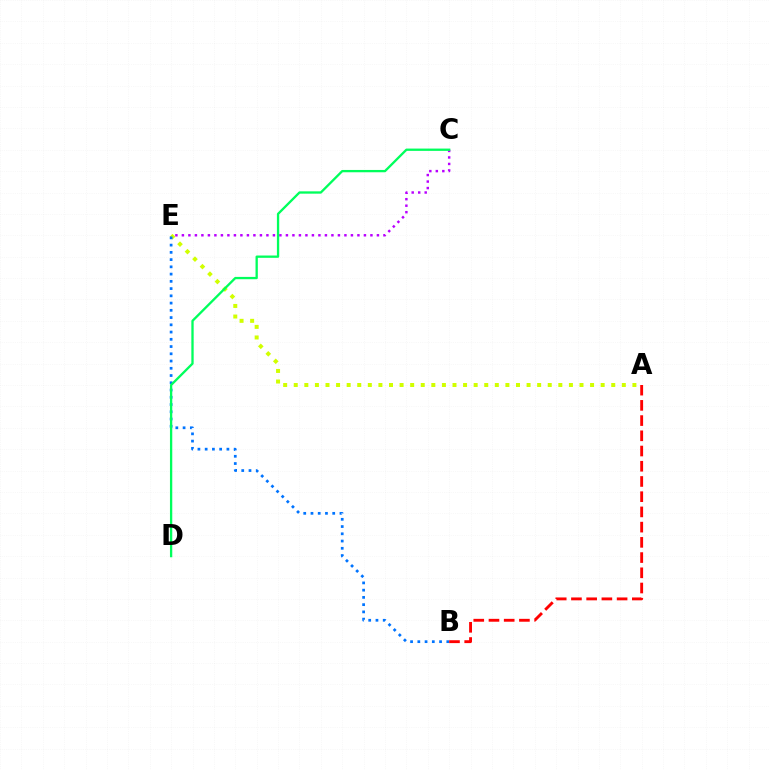{('A', 'E'): [{'color': '#d1ff00', 'line_style': 'dotted', 'thickness': 2.88}], ('B', 'E'): [{'color': '#0074ff', 'line_style': 'dotted', 'thickness': 1.97}], ('C', 'E'): [{'color': '#b900ff', 'line_style': 'dotted', 'thickness': 1.77}], ('A', 'B'): [{'color': '#ff0000', 'line_style': 'dashed', 'thickness': 2.07}], ('C', 'D'): [{'color': '#00ff5c', 'line_style': 'solid', 'thickness': 1.66}]}